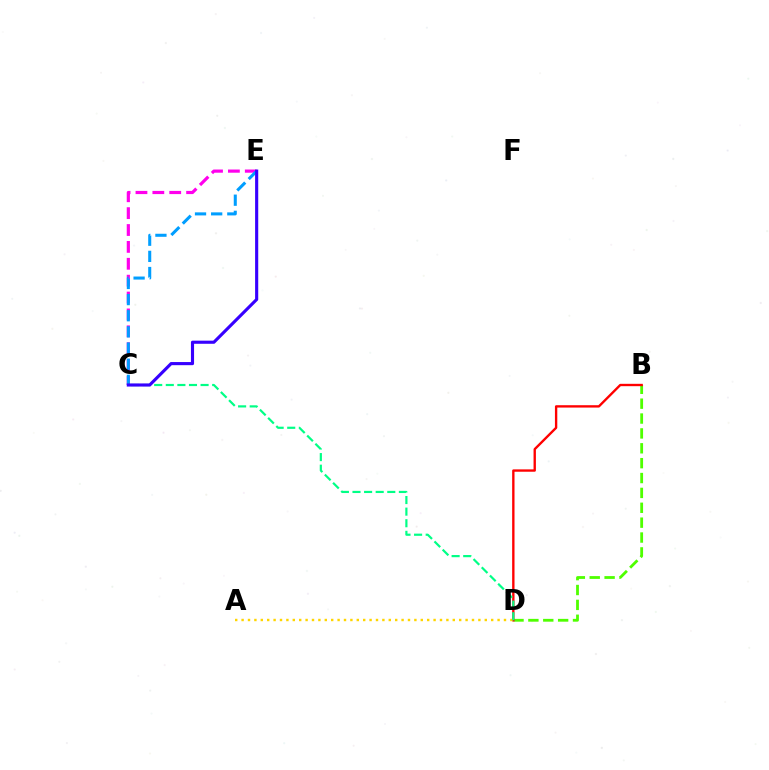{('B', 'D'): [{'color': '#4fff00', 'line_style': 'dashed', 'thickness': 2.02}, {'color': '#ff0000', 'line_style': 'solid', 'thickness': 1.7}], ('C', 'E'): [{'color': '#ff00ed', 'line_style': 'dashed', 'thickness': 2.29}, {'color': '#009eff', 'line_style': 'dashed', 'thickness': 2.19}, {'color': '#3700ff', 'line_style': 'solid', 'thickness': 2.25}], ('A', 'D'): [{'color': '#ffd500', 'line_style': 'dotted', 'thickness': 1.74}], ('C', 'D'): [{'color': '#00ff86', 'line_style': 'dashed', 'thickness': 1.58}]}